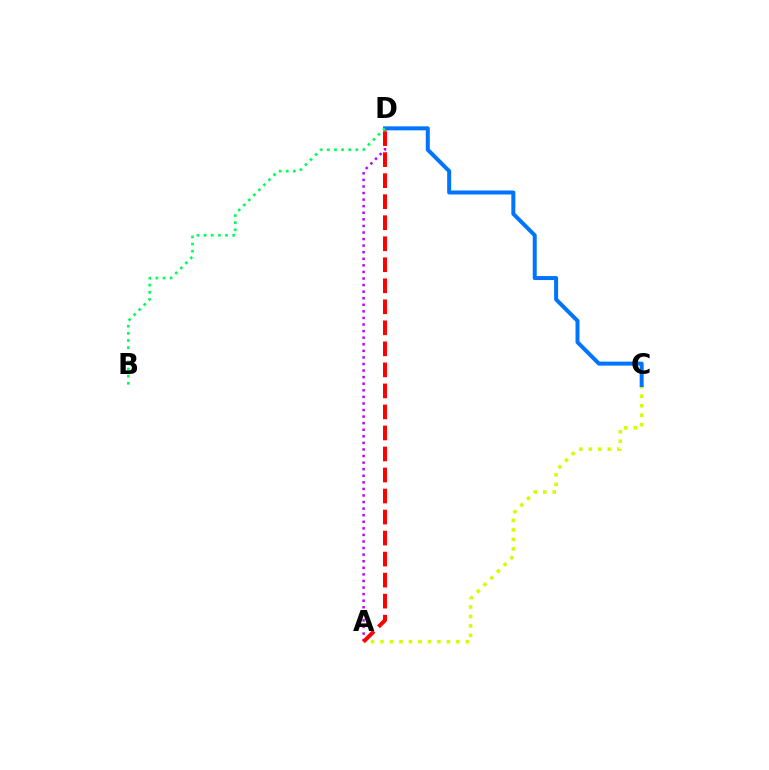{('A', 'C'): [{'color': '#d1ff00', 'line_style': 'dotted', 'thickness': 2.57}], ('C', 'D'): [{'color': '#0074ff', 'line_style': 'solid', 'thickness': 2.88}], ('A', 'D'): [{'color': '#b900ff', 'line_style': 'dotted', 'thickness': 1.79}, {'color': '#ff0000', 'line_style': 'dashed', 'thickness': 2.86}], ('B', 'D'): [{'color': '#00ff5c', 'line_style': 'dotted', 'thickness': 1.94}]}